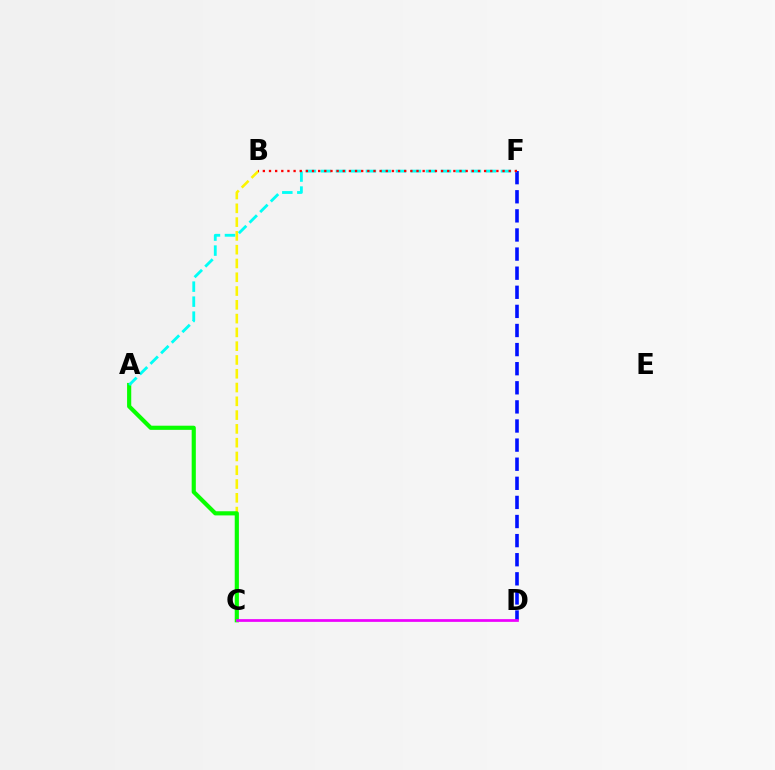{('B', 'C'): [{'color': '#fcf500', 'line_style': 'dashed', 'thickness': 1.87}], ('A', 'C'): [{'color': '#08ff00', 'line_style': 'solid', 'thickness': 2.99}], ('D', 'F'): [{'color': '#0010ff', 'line_style': 'dashed', 'thickness': 2.6}], ('C', 'D'): [{'color': '#ee00ff', 'line_style': 'solid', 'thickness': 1.97}], ('A', 'F'): [{'color': '#00fff6', 'line_style': 'dashed', 'thickness': 2.04}], ('B', 'F'): [{'color': '#ff0000', 'line_style': 'dotted', 'thickness': 1.67}]}